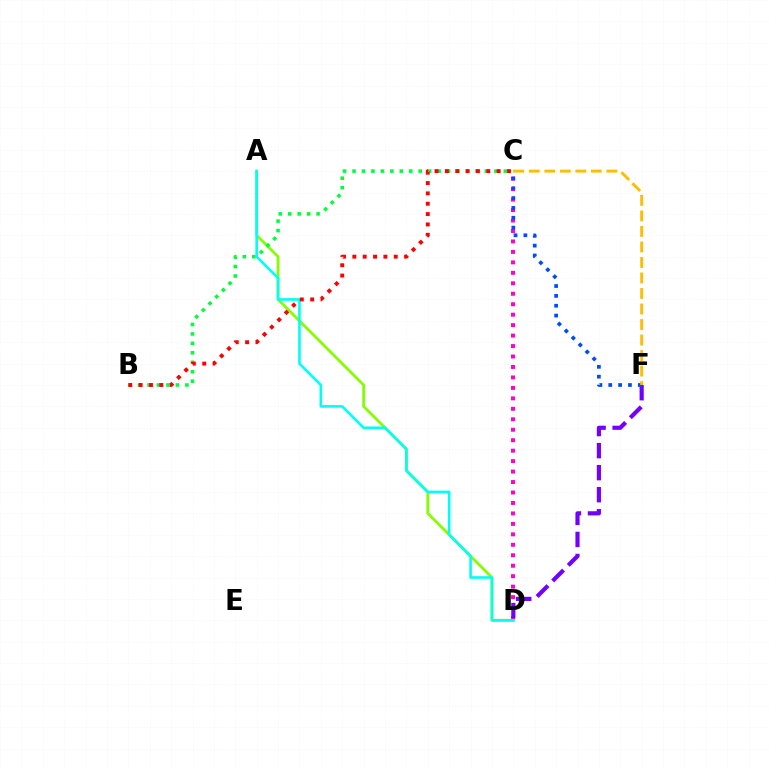{('C', 'D'): [{'color': '#ff00cf', 'line_style': 'dotted', 'thickness': 2.84}], ('D', 'F'): [{'color': '#7200ff', 'line_style': 'dashed', 'thickness': 2.99}], ('A', 'D'): [{'color': '#84ff00', 'line_style': 'solid', 'thickness': 1.99}, {'color': '#00fff6', 'line_style': 'solid', 'thickness': 1.88}], ('B', 'C'): [{'color': '#00ff39', 'line_style': 'dotted', 'thickness': 2.57}, {'color': '#ff0000', 'line_style': 'dotted', 'thickness': 2.81}], ('C', 'F'): [{'color': '#004bff', 'line_style': 'dotted', 'thickness': 2.68}, {'color': '#ffbd00', 'line_style': 'dashed', 'thickness': 2.11}]}